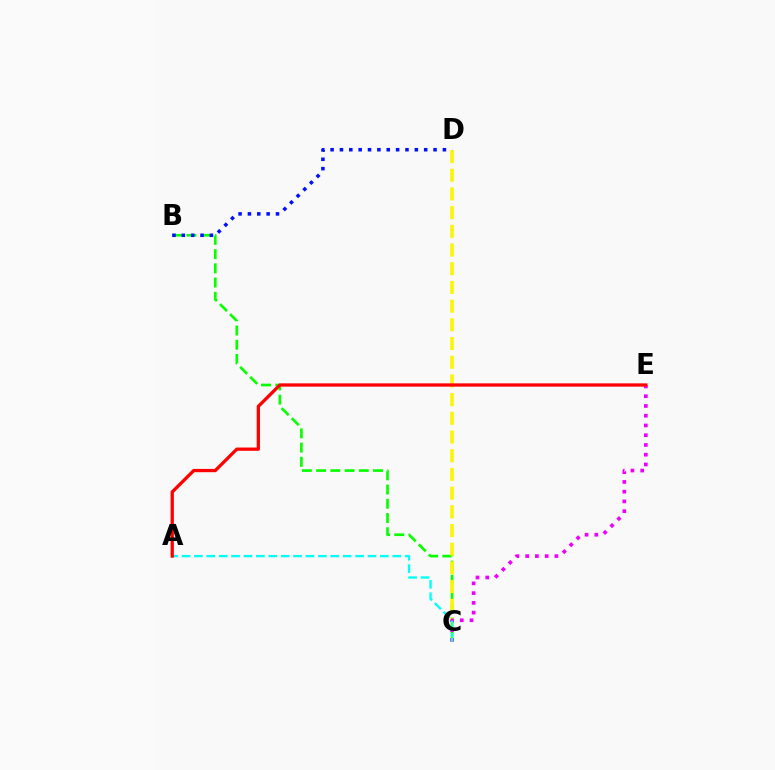{('B', 'C'): [{'color': '#08ff00', 'line_style': 'dashed', 'thickness': 1.93}], ('C', 'D'): [{'color': '#fcf500', 'line_style': 'dashed', 'thickness': 2.54}], ('C', 'E'): [{'color': '#ee00ff', 'line_style': 'dotted', 'thickness': 2.65}], ('B', 'D'): [{'color': '#0010ff', 'line_style': 'dotted', 'thickness': 2.54}], ('A', 'C'): [{'color': '#00fff6', 'line_style': 'dashed', 'thickness': 1.68}], ('A', 'E'): [{'color': '#ff0000', 'line_style': 'solid', 'thickness': 2.35}]}